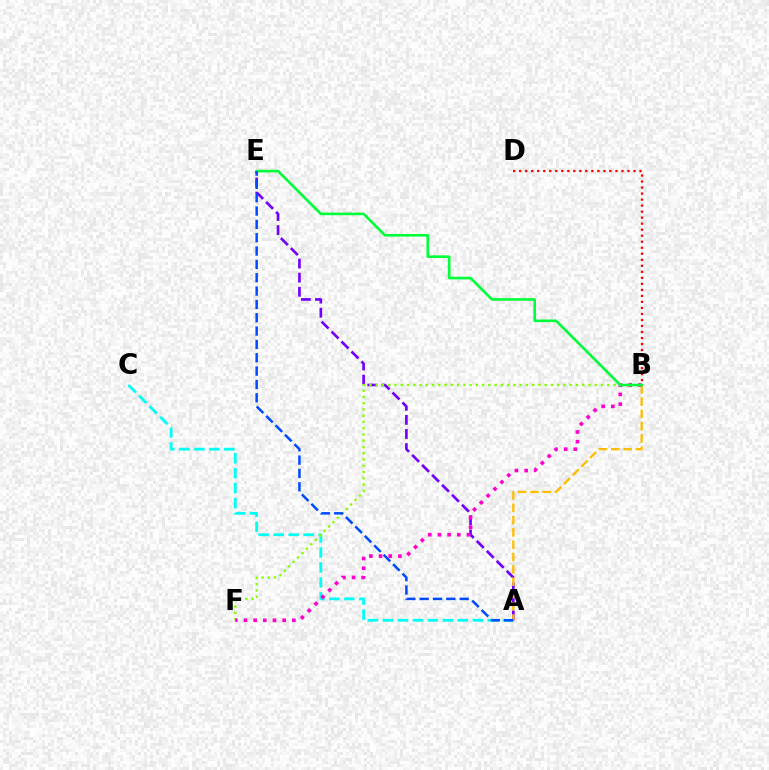{('A', 'C'): [{'color': '#00fff6', 'line_style': 'dashed', 'thickness': 2.04}], ('A', 'E'): [{'color': '#7200ff', 'line_style': 'dashed', 'thickness': 1.92}, {'color': '#004bff', 'line_style': 'dashed', 'thickness': 1.81}], ('B', 'F'): [{'color': '#84ff00', 'line_style': 'dotted', 'thickness': 1.7}, {'color': '#ff00cf', 'line_style': 'dotted', 'thickness': 2.63}], ('B', 'D'): [{'color': '#ff0000', 'line_style': 'dotted', 'thickness': 1.64}], ('A', 'B'): [{'color': '#ffbd00', 'line_style': 'dashed', 'thickness': 1.67}], ('B', 'E'): [{'color': '#00ff39', 'line_style': 'solid', 'thickness': 1.9}]}